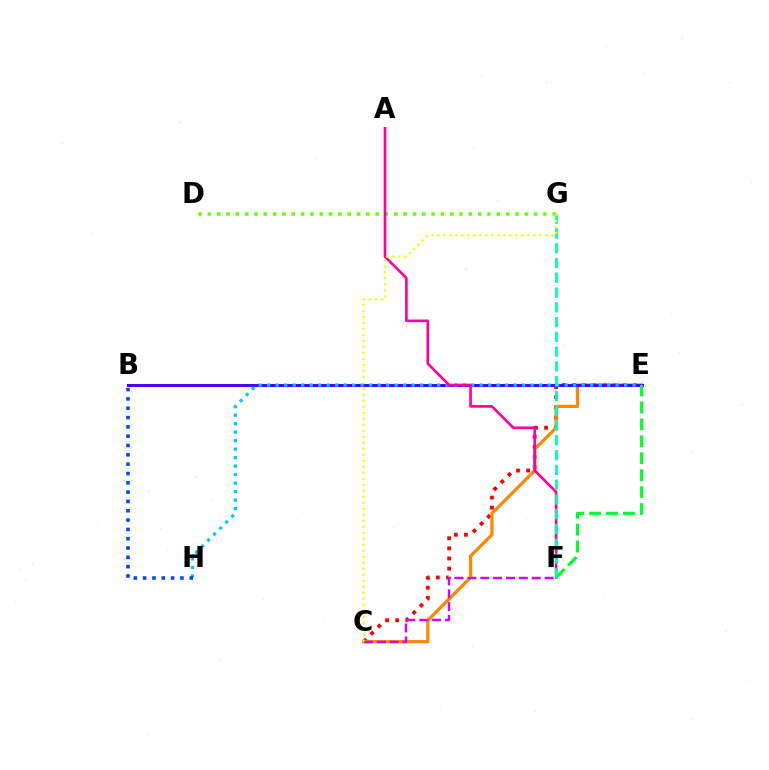{('C', 'E'): [{'color': '#ff0000', 'line_style': 'dotted', 'thickness': 2.75}, {'color': '#ff8800', 'line_style': 'solid', 'thickness': 2.34}], ('D', 'G'): [{'color': '#66ff00', 'line_style': 'dotted', 'thickness': 2.53}], ('C', 'F'): [{'color': '#d600ff', 'line_style': 'dashed', 'thickness': 1.75}], ('B', 'E'): [{'color': '#4f00ff', 'line_style': 'solid', 'thickness': 2.17}], ('E', 'H'): [{'color': '#00c7ff', 'line_style': 'dotted', 'thickness': 2.31}], ('E', 'F'): [{'color': '#00ff27', 'line_style': 'dashed', 'thickness': 2.3}], ('A', 'F'): [{'color': '#ff00a0', 'line_style': 'solid', 'thickness': 1.9}], ('F', 'G'): [{'color': '#00ffaf', 'line_style': 'dashed', 'thickness': 2.01}], ('B', 'H'): [{'color': '#003fff', 'line_style': 'dotted', 'thickness': 2.53}], ('C', 'G'): [{'color': '#eeff00', 'line_style': 'dotted', 'thickness': 1.63}]}